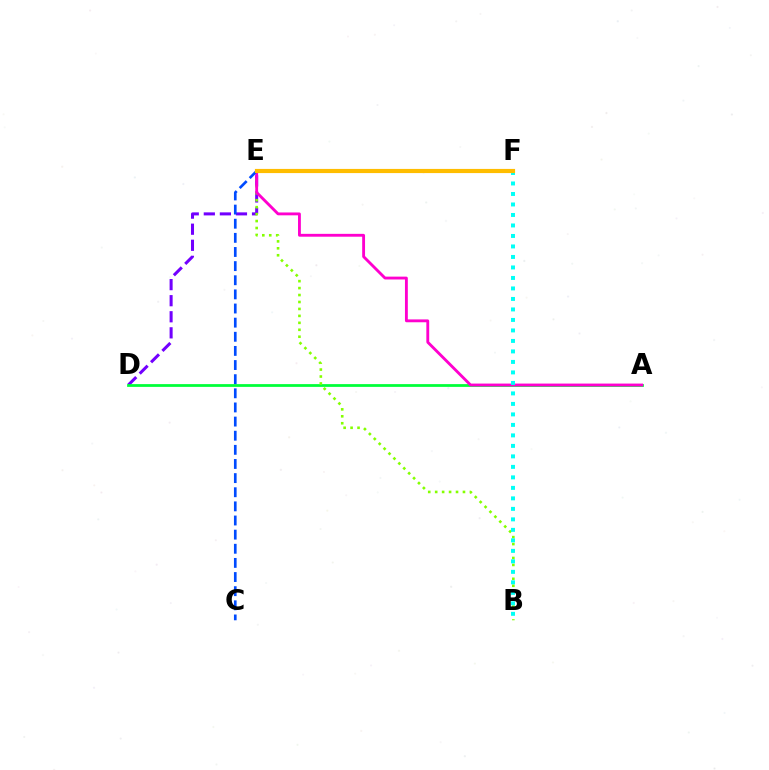{('D', 'E'): [{'color': '#7200ff', 'line_style': 'dashed', 'thickness': 2.18}], ('A', 'D'): [{'color': '#00ff39', 'line_style': 'solid', 'thickness': 1.99}], ('B', 'E'): [{'color': '#84ff00', 'line_style': 'dotted', 'thickness': 1.89}], ('A', 'E'): [{'color': '#ff00cf', 'line_style': 'solid', 'thickness': 2.05}], ('C', 'E'): [{'color': '#004bff', 'line_style': 'dashed', 'thickness': 1.92}], ('B', 'F'): [{'color': '#00fff6', 'line_style': 'dotted', 'thickness': 2.85}], ('E', 'F'): [{'color': '#ff0000', 'line_style': 'solid', 'thickness': 1.76}, {'color': '#ffbd00', 'line_style': 'solid', 'thickness': 3.0}]}